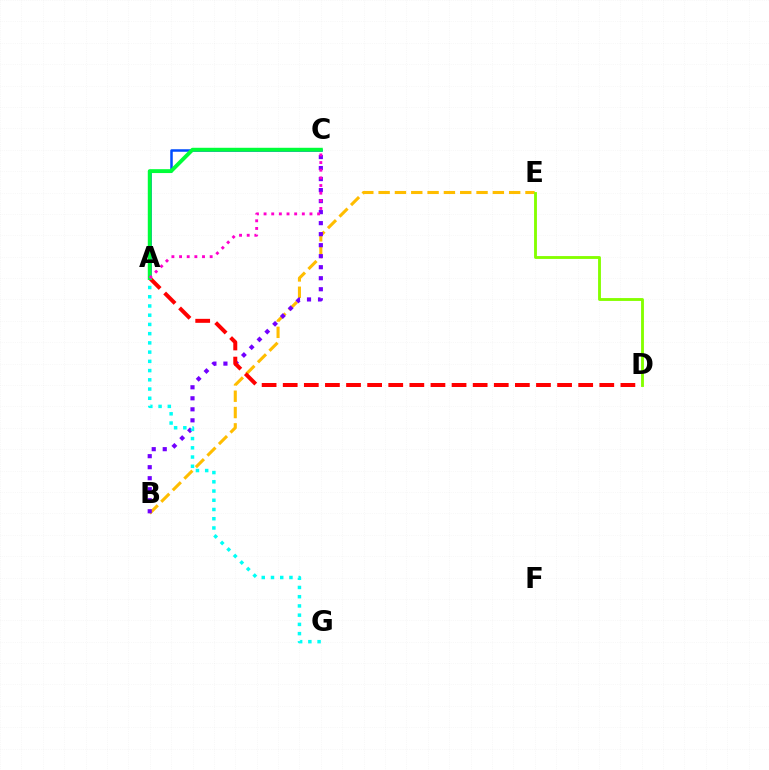{('B', 'E'): [{'color': '#ffbd00', 'line_style': 'dashed', 'thickness': 2.22}], ('A', 'C'): [{'color': '#004bff', 'line_style': 'solid', 'thickness': 1.81}, {'color': '#00ff39', 'line_style': 'solid', 'thickness': 2.79}, {'color': '#ff00cf', 'line_style': 'dotted', 'thickness': 2.08}], ('B', 'C'): [{'color': '#7200ff', 'line_style': 'dotted', 'thickness': 2.99}], ('A', 'D'): [{'color': '#ff0000', 'line_style': 'dashed', 'thickness': 2.87}], ('A', 'G'): [{'color': '#00fff6', 'line_style': 'dotted', 'thickness': 2.51}], ('D', 'E'): [{'color': '#84ff00', 'line_style': 'solid', 'thickness': 2.06}]}